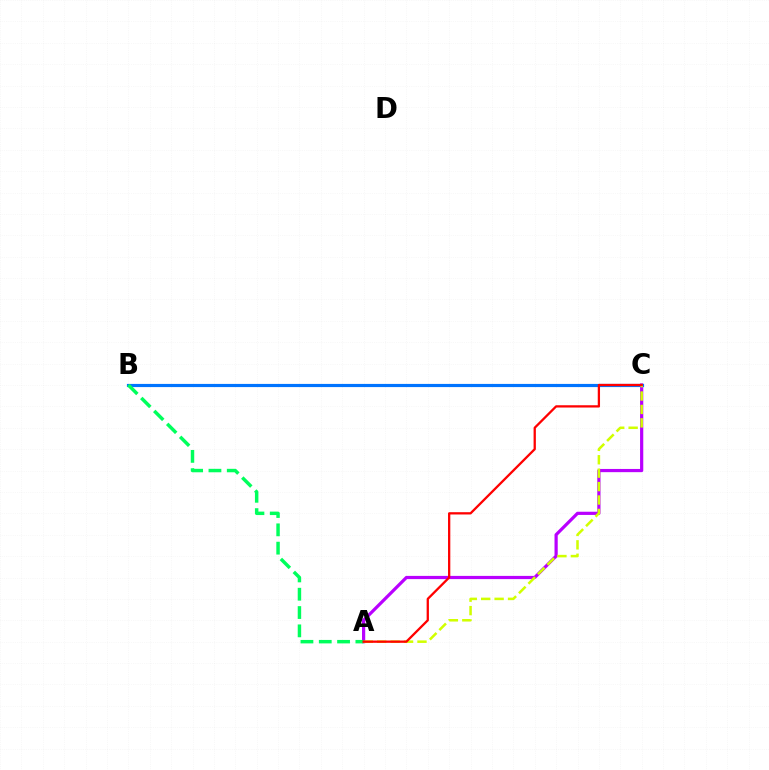{('A', 'C'): [{'color': '#b900ff', 'line_style': 'solid', 'thickness': 2.31}, {'color': '#d1ff00', 'line_style': 'dashed', 'thickness': 1.82}, {'color': '#ff0000', 'line_style': 'solid', 'thickness': 1.65}], ('B', 'C'): [{'color': '#0074ff', 'line_style': 'solid', 'thickness': 2.28}], ('A', 'B'): [{'color': '#00ff5c', 'line_style': 'dashed', 'thickness': 2.49}]}